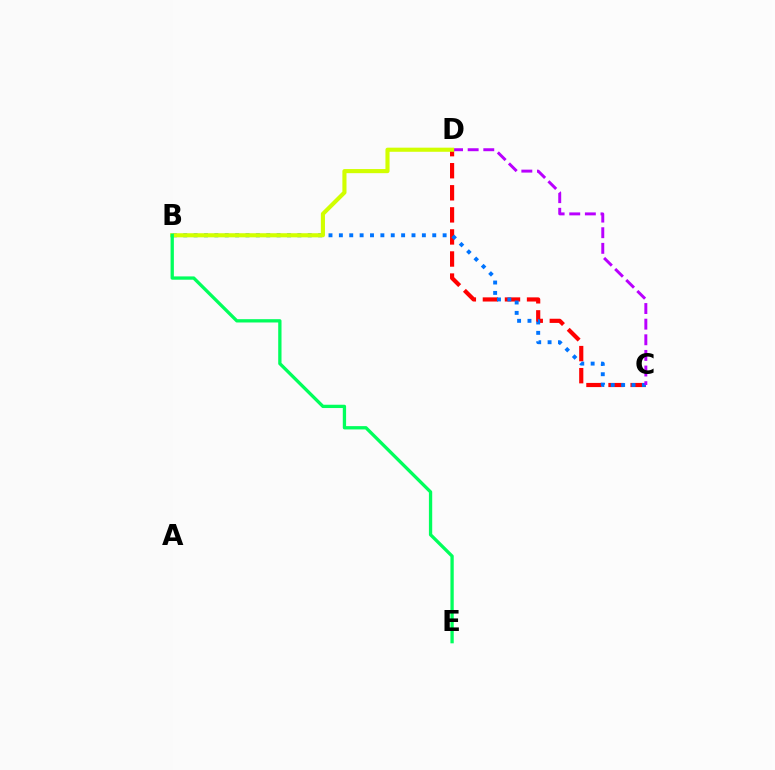{('C', 'D'): [{'color': '#ff0000', 'line_style': 'dashed', 'thickness': 3.0}, {'color': '#b900ff', 'line_style': 'dashed', 'thickness': 2.12}], ('B', 'C'): [{'color': '#0074ff', 'line_style': 'dotted', 'thickness': 2.82}], ('B', 'D'): [{'color': '#d1ff00', 'line_style': 'solid', 'thickness': 2.96}], ('B', 'E'): [{'color': '#00ff5c', 'line_style': 'solid', 'thickness': 2.38}]}